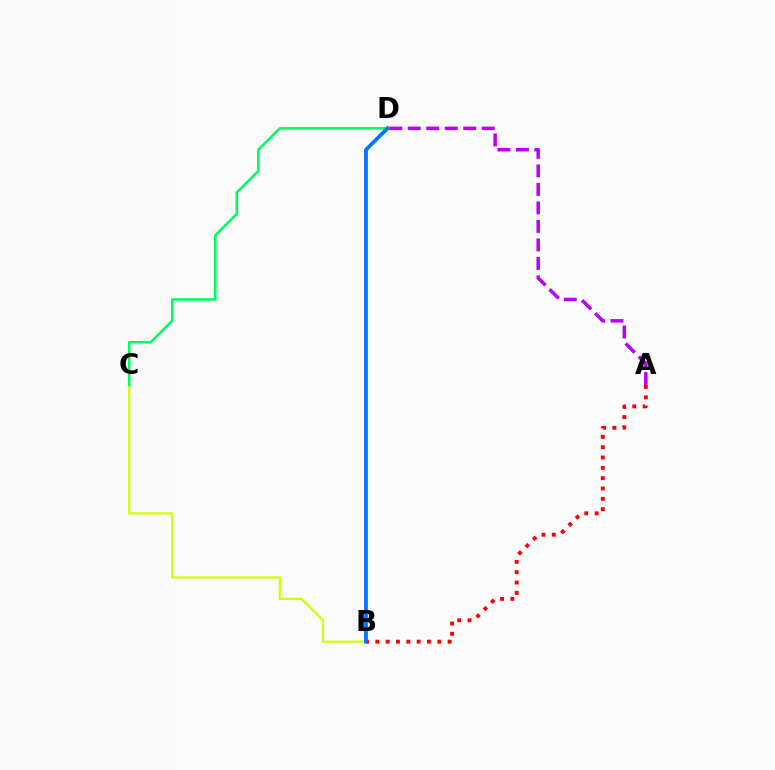{('A', 'B'): [{'color': '#ff0000', 'line_style': 'dotted', 'thickness': 2.81}], ('B', 'C'): [{'color': '#d1ff00', 'line_style': 'solid', 'thickness': 1.6}], ('A', 'D'): [{'color': '#b900ff', 'line_style': 'dashed', 'thickness': 2.51}], ('C', 'D'): [{'color': '#00ff5c', 'line_style': 'solid', 'thickness': 1.84}], ('B', 'D'): [{'color': '#0074ff', 'line_style': 'solid', 'thickness': 2.71}]}